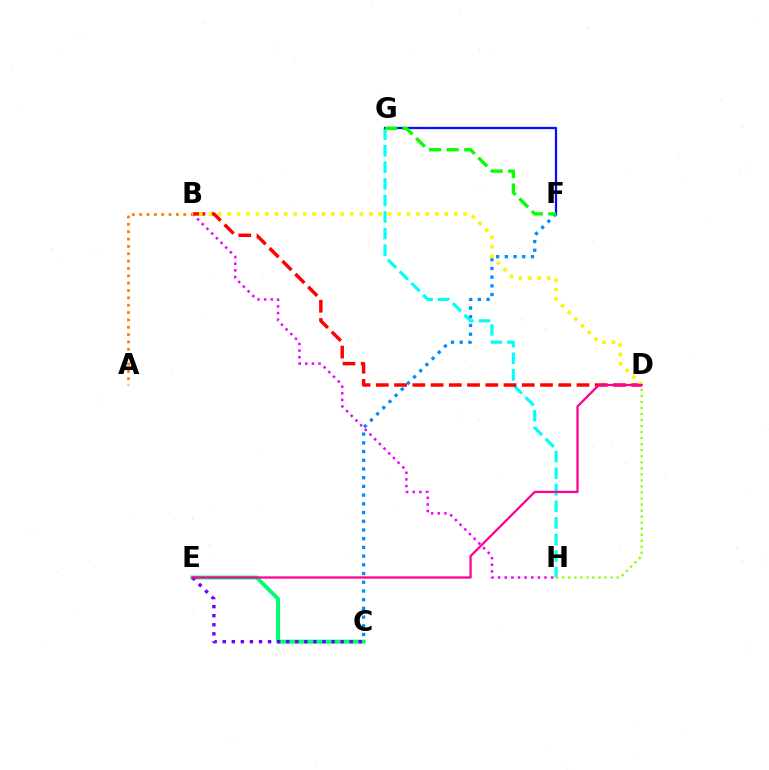{('C', 'E'): [{'color': '#00ff74', 'line_style': 'solid', 'thickness': 2.85}, {'color': '#7200ff', 'line_style': 'dotted', 'thickness': 2.46}], ('C', 'F'): [{'color': '#008cff', 'line_style': 'dotted', 'thickness': 2.37}], ('B', 'H'): [{'color': '#ee00ff', 'line_style': 'dotted', 'thickness': 1.8}], ('G', 'H'): [{'color': '#00fff6', 'line_style': 'dashed', 'thickness': 2.25}], ('B', 'D'): [{'color': '#ff0000', 'line_style': 'dashed', 'thickness': 2.48}, {'color': '#fcf500', 'line_style': 'dotted', 'thickness': 2.56}], ('A', 'B'): [{'color': '#ff7c00', 'line_style': 'dotted', 'thickness': 2.0}], ('F', 'G'): [{'color': '#0010ff', 'line_style': 'solid', 'thickness': 1.62}, {'color': '#08ff00', 'line_style': 'dashed', 'thickness': 2.39}], ('D', 'E'): [{'color': '#ff0094', 'line_style': 'solid', 'thickness': 1.63}], ('D', 'H'): [{'color': '#84ff00', 'line_style': 'dotted', 'thickness': 1.64}]}